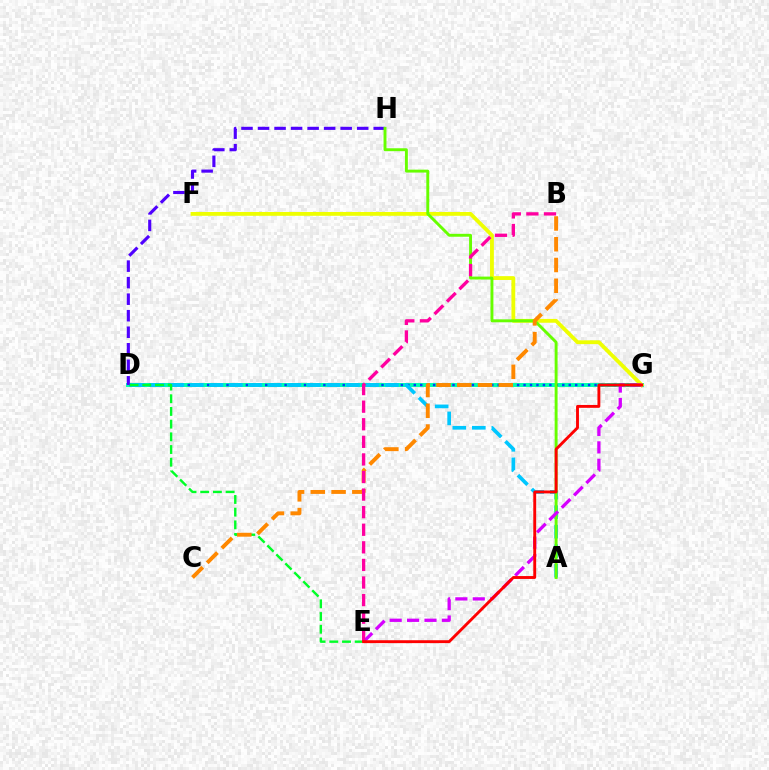{('D', 'G'): [{'color': '#00ffaf', 'line_style': 'solid', 'thickness': 2.84}, {'color': '#003fff', 'line_style': 'dotted', 'thickness': 1.75}], ('D', 'H'): [{'color': '#4f00ff', 'line_style': 'dashed', 'thickness': 2.25}], ('A', 'D'): [{'color': '#00c7ff', 'line_style': 'dashed', 'thickness': 2.65}], ('F', 'G'): [{'color': '#eeff00', 'line_style': 'solid', 'thickness': 2.76}], ('A', 'H'): [{'color': '#66ff00', 'line_style': 'solid', 'thickness': 2.1}], ('D', 'E'): [{'color': '#00ff27', 'line_style': 'dashed', 'thickness': 1.72}], ('E', 'G'): [{'color': '#d600ff', 'line_style': 'dashed', 'thickness': 2.37}, {'color': '#ff0000', 'line_style': 'solid', 'thickness': 2.08}], ('B', 'C'): [{'color': '#ff8800', 'line_style': 'dashed', 'thickness': 2.82}], ('B', 'E'): [{'color': '#ff00a0', 'line_style': 'dashed', 'thickness': 2.39}]}